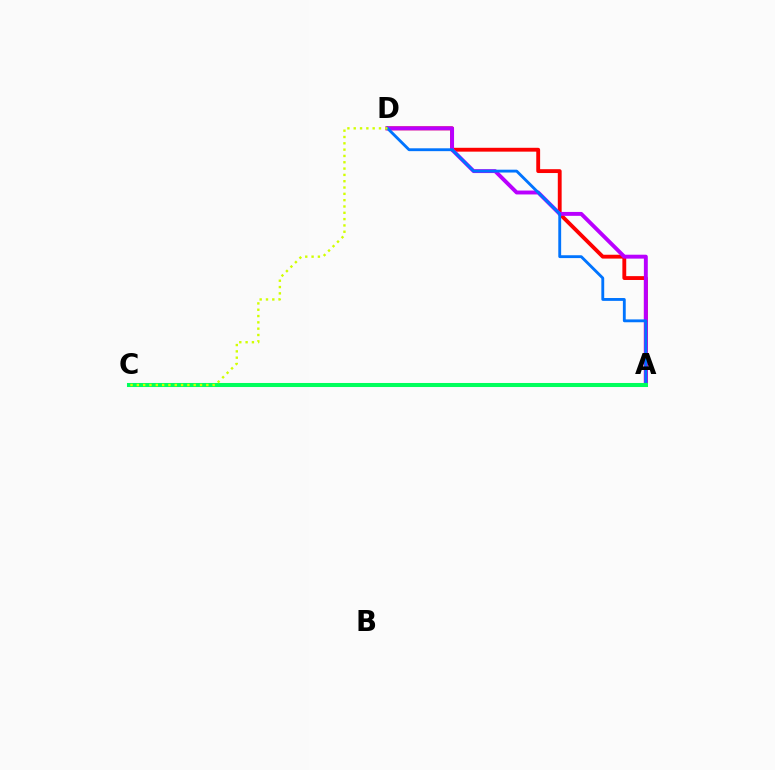{('A', 'D'): [{'color': '#ff0000', 'line_style': 'solid', 'thickness': 2.77}, {'color': '#b900ff', 'line_style': 'solid', 'thickness': 2.81}, {'color': '#0074ff', 'line_style': 'solid', 'thickness': 2.05}], ('A', 'C'): [{'color': '#00ff5c', 'line_style': 'solid', 'thickness': 2.91}], ('C', 'D'): [{'color': '#d1ff00', 'line_style': 'dotted', 'thickness': 1.72}]}